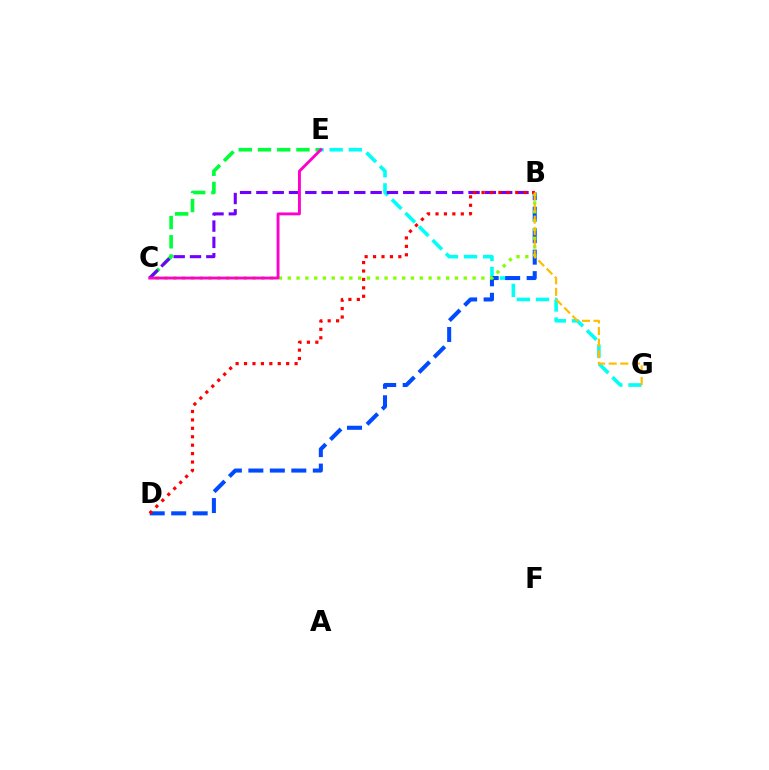{('E', 'G'): [{'color': '#00fff6', 'line_style': 'dashed', 'thickness': 2.6}], ('B', 'D'): [{'color': '#004bff', 'line_style': 'dashed', 'thickness': 2.92}, {'color': '#ff0000', 'line_style': 'dotted', 'thickness': 2.29}], ('C', 'E'): [{'color': '#00ff39', 'line_style': 'dashed', 'thickness': 2.61}, {'color': '#ff00cf', 'line_style': 'solid', 'thickness': 2.07}], ('B', 'C'): [{'color': '#84ff00', 'line_style': 'dotted', 'thickness': 2.39}, {'color': '#7200ff', 'line_style': 'dashed', 'thickness': 2.22}], ('B', 'G'): [{'color': '#ffbd00', 'line_style': 'dashed', 'thickness': 1.57}]}